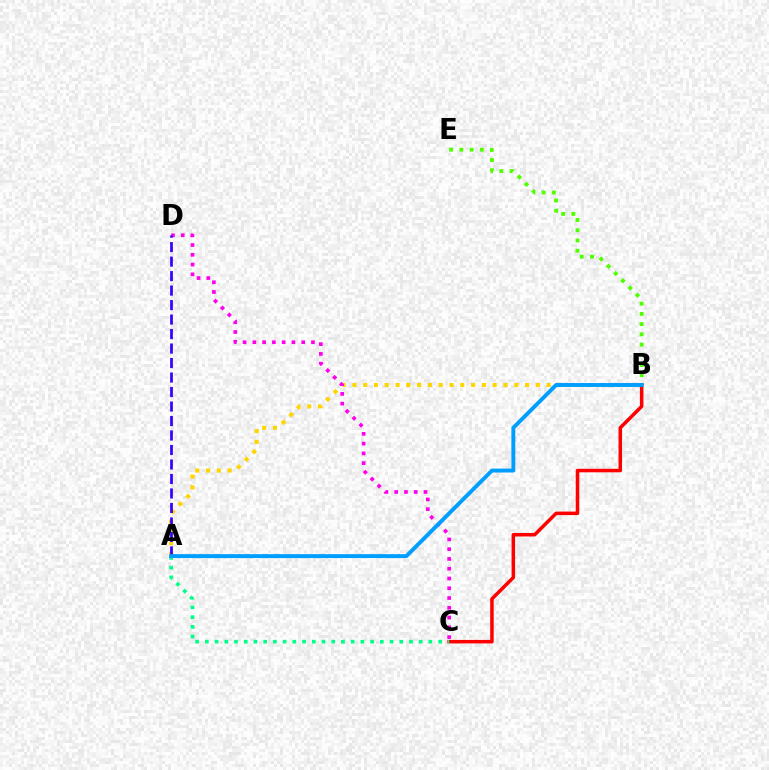{('A', 'B'): [{'color': '#ffd500', 'line_style': 'dotted', 'thickness': 2.93}, {'color': '#009eff', 'line_style': 'solid', 'thickness': 2.82}], ('C', 'D'): [{'color': '#ff00ed', 'line_style': 'dotted', 'thickness': 2.65}], ('B', 'E'): [{'color': '#4fff00', 'line_style': 'dotted', 'thickness': 2.78}], ('A', 'D'): [{'color': '#3700ff', 'line_style': 'dashed', 'thickness': 1.97}], ('B', 'C'): [{'color': '#ff0000', 'line_style': 'solid', 'thickness': 2.53}], ('A', 'C'): [{'color': '#00ff86', 'line_style': 'dotted', 'thickness': 2.64}]}